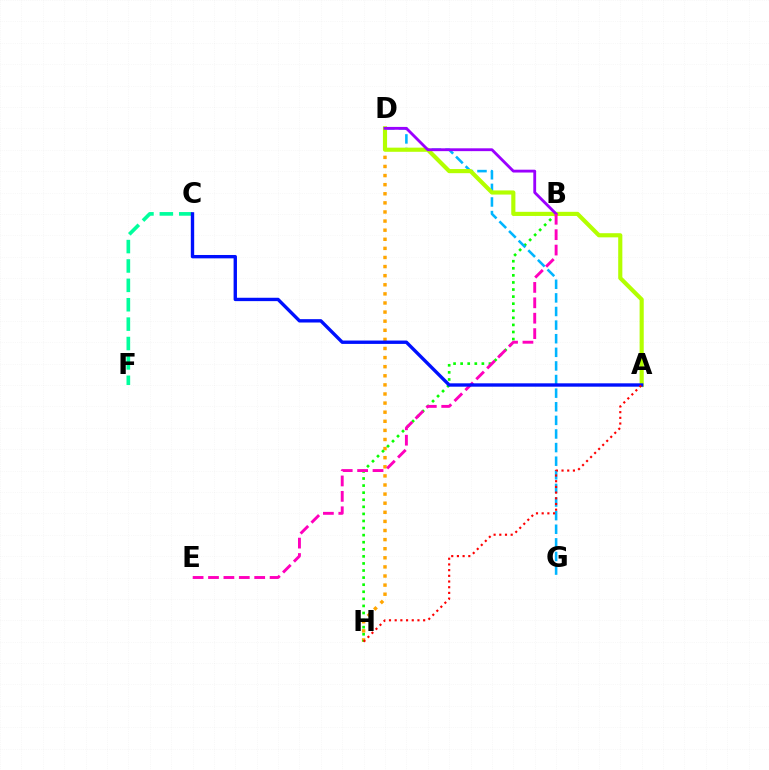{('D', 'H'): [{'color': '#ffa500', 'line_style': 'dotted', 'thickness': 2.47}], ('B', 'H'): [{'color': '#08ff00', 'line_style': 'dotted', 'thickness': 1.92}], ('C', 'F'): [{'color': '#00ff9d', 'line_style': 'dashed', 'thickness': 2.63}], ('D', 'G'): [{'color': '#00b5ff', 'line_style': 'dashed', 'thickness': 1.85}], ('A', 'D'): [{'color': '#b3ff00', 'line_style': 'solid', 'thickness': 2.98}], ('B', 'D'): [{'color': '#9b00ff', 'line_style': 'solid', 'thickness': 2.04}], ('B', 'E'): [{'color': '#ff00bd', 'line_style': 'dashed', 'thickness': 2.09}], ('A', 'C'): [{'color': '#0010ff', 'line_style': 'solid', 'thickness': 2.42}], ('A', 'H'): [{'color': '#ff0000', 'line_style': 'dotted', 'thickness': 1.55}]}